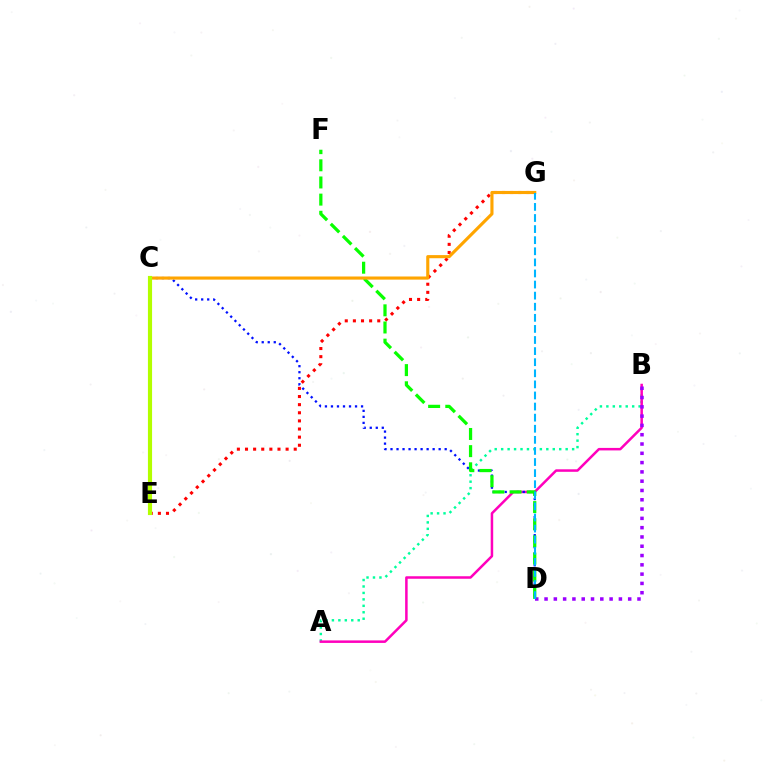{('A', 'B'): [{'color': '#00ff9d', 'line_style': 'dotted', 'thickness': 1.75}, {'color': '#ff00bd', 'line_style': 'solid', 'thickness': 1.81}], ('C', 'D'): [{'color': '#0010ff', 'line_style': 'dotted', 'thickness': 1.64}], ('E', 'G'): [{'color': '#ff0000', 'line_style': 'dotted', 'thickness': 2.21}], ('B', 'D'): [{'color': '#9b00ff', 'line_style': 'dotted', 'thickness': 2.53}], ('D', 'F'): [{'color': '#08ff00', 'line_style': 'dashed', 'thickness': 2.33}], ('C', 'G'): [{'color': '#ffa500', 'line_style': 'solid', 'thickness': 2.25}], ('D', 'G'): [{'color': '#00b5ff', 'line_style': 'dashed', 'thickness': 1.51}], ('C', 'E'): [{'color': '#b3ff00', 'line_style': 'solid', 'thickness': 2.99}]}